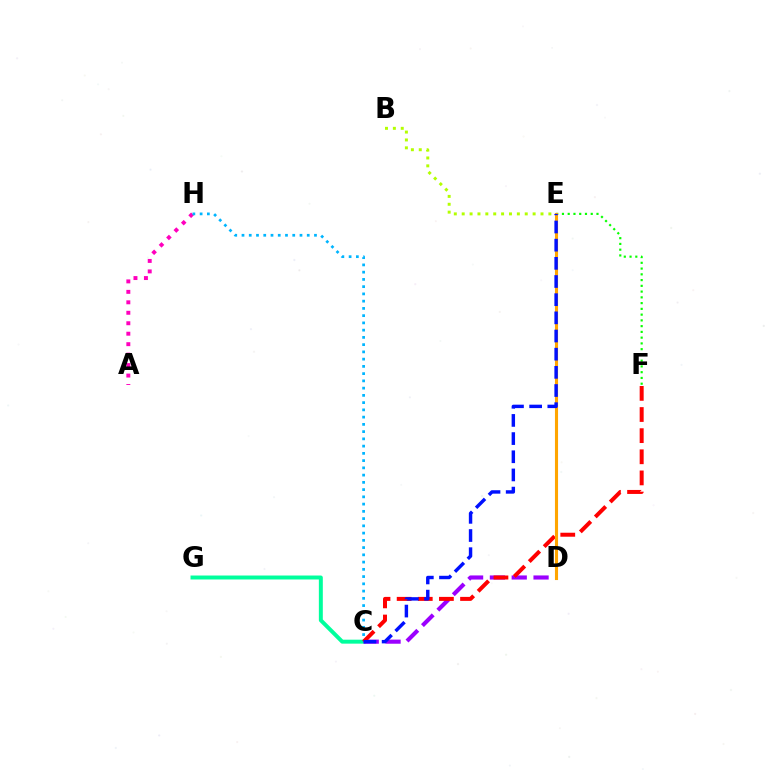{('C', 'G'): [{'color': '#00ff9d', 'line_style': 'solid', 'thickness': 2.85}], ('A', 'H'): [{'color': '#ff00bd', 'line_style': 'dotted', 'thickness': 2.84}], ('C', 'D'): [{'color': '#9b00ff', 'line_style': 'dashed', 'thickness': 2.96}], ('E', 'F'): [{'color': '#08ff00', 'line_style': 'dotted', 'thickness': 1.56}], ('C', 'H'): [{'color': '#00b5ff', 'line_style': 'dotted', 'thickness': 1.97}], ('C', 'F'): [{'color': '#ff0000', 'line_style': 'dashed', 'thickness': 2.87}], ('D', 'E'): [{'color': '#ffa500', 'line_style': 'solid', 'thickness': 2.24}], ('C', 'E'): [{'color': '#0010ff', 'line_style': 'dashed', 'thickness': 2.47}], ('B', 'E'): [{'color': '#b3ff00', 'line_style': 'dotted', 'thickness': 2.14}]}